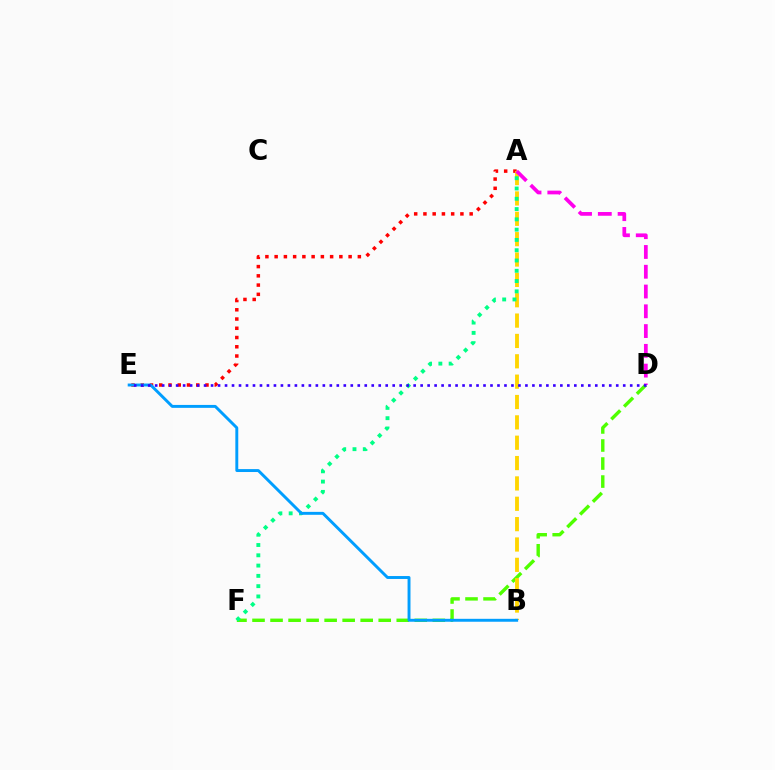{('D', 'F'): [{'color': '#4fff00', 'line_style': 'dashed', 'thickness': 2.45}], ('A', 'E'): [{'color': '#ff0000', 'line_style': 'dotted', 'thickness': 2.51}], ('A', 'B'): [{'color': '#ffd500', 'line_style': 'dashed', 'thickness': 2.77}], ('A', 'F'): [{'color': '#00ff86', 'line_style': 'dotted', 'thickness': 2.79}], ('B', 'E'): [{'color': '#009eff', 'line_style': 'solid', 'thickness': 2.11}], ('A', 'D'): [{'color': '#ff00ed', 'line_style': 'dashed', 'thickness': 2.69}], ('D', 'E'): [{'color': '#3700ff', 'line_style': 'dotted', 'thickness': 1.9}]}